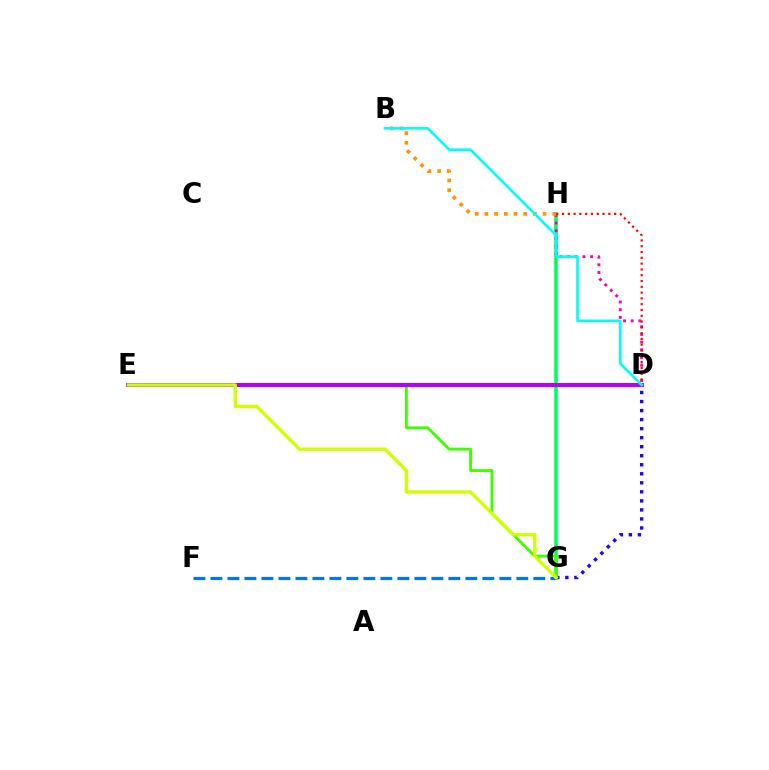{('G', 'H'): [{'color': '#00ff5c', 'line_style': 'solid', 'thickness': 2.61}], ('D', 'H'): [{'color': '#ff00ac', 'line_style': 'dotted', 'thickness': 2.09}, {'color': '#ff0000', 'line_style': 'dotted', 'thickness': 1.57}], ('F', 'G'): [{'color': '#0074ff', 'line_style': 'dashed', 'thickness': 2.31}], ('D', 'G'): [{'color': '#2500ff', 'line_style': 'dotted', 'thickness': 2.45}], ('E', 'G'): [{'color': '#3dff00', 'line_style': 'solid', 'thickness': 2.05}, {'color': '#d1ff00', 'line_style': 'solid', 'thickness': 2.42}], ('D', 'E'): [{'color': '#b900ff', 'line_style': 'solid', 'thickness': 2.91}], ('B', 'H'): [{'color': '#ff9400', 'line_style': 'dotted', 'thickness': 2.63}], ('B', 'D'): [{'color': '#00fff6', 'line_style': 'solid', 'thickness': 1.9}]}